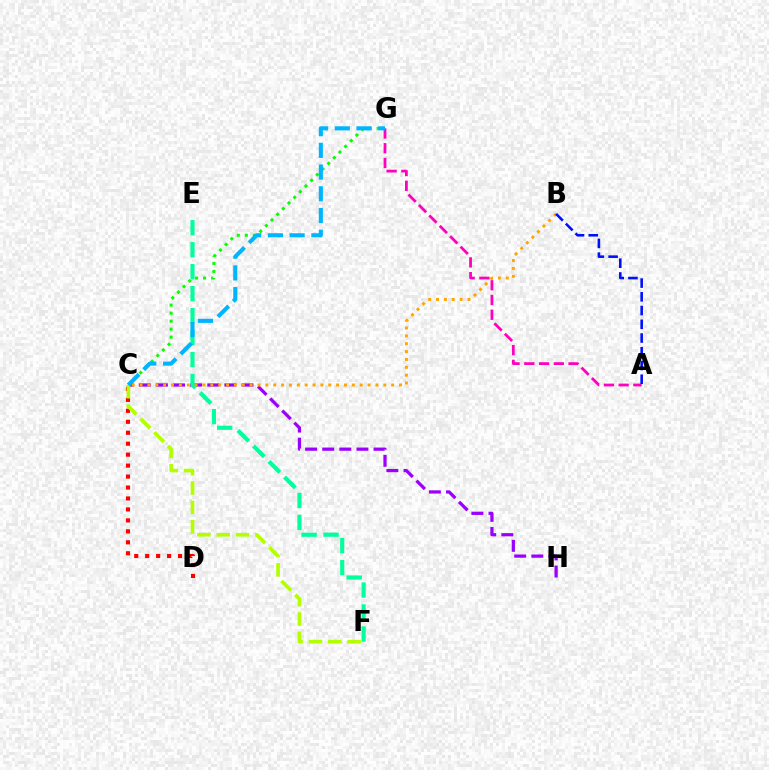{('C', 'H'): [{'color': '#9b00ff', 'line_style': 'dashed', 'thickness': 2.33}], ('C', 'D'): [{'color': '#ff0000', 'line_style': 'dotted', 'thickness': 2.98}], ('E', 'F'): [{'color': '#00ff9d', 'line_style': 'dashed', 'thickness': 2.98}], ('C', 'G'): [{'color': '#08ff00', 'line_style': 'dotted', 'thickness': 2.17}, {'color': '#00b5ff', 'line_style': 'dashed', 'thickness': 2.95}], ('C', 'F'): [{'color': '#b3ff00', 'line_style': 'dashed', 'thickness': 2.63}], ('A', 'G'): [{'color': '#ff00bd', 'line_style': 'dashed', 'thickness': 2.0}], ('B', 'C'): [{'color': '#ffa500', 'line_style': 'dotted', 'thickness': 2.14}], ('A', 'B'): [{'color': '#0010ff', 'line_style': 'dashed', 'thickness': 1.87}]}